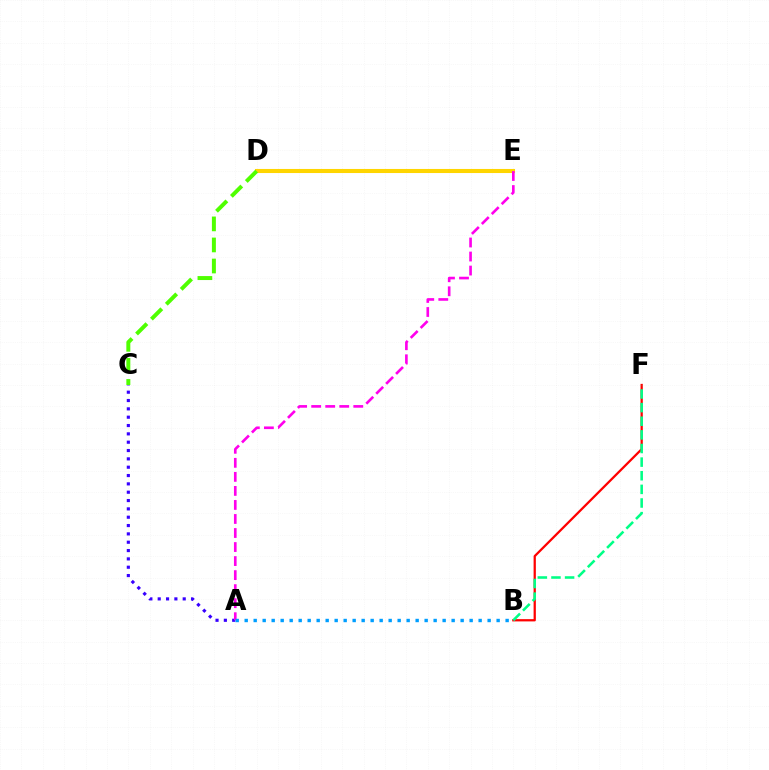{('B', 'F'): [{'color': '#ff0000', 'line_style': 'solid', 'thickness': 1.63}, {'color': '#00ff86', 'line_style': 'dashed', 'thickness': 1.85}], ('A', 'C'): [{'color': '#3700ff', 'line_style': 'dotted', 'thickness': 2.26}], ('D', 'E'): [{'color': '#ffd500', 'line_style': 'solid', 'thickness': 2.94}], ('C', 'D'): [{'color': '#4fff00', 'line_style': 'dashed', 'thickness': 2.86}], ('A', 'E'): [{'color': '#ff00ed', 'line_style': 'dashed', 'thickness': 1.91}], ('A', 'B'): [{'color': '#009eff', 'line_style': 'dotted', 'thickness': 2.44}]}